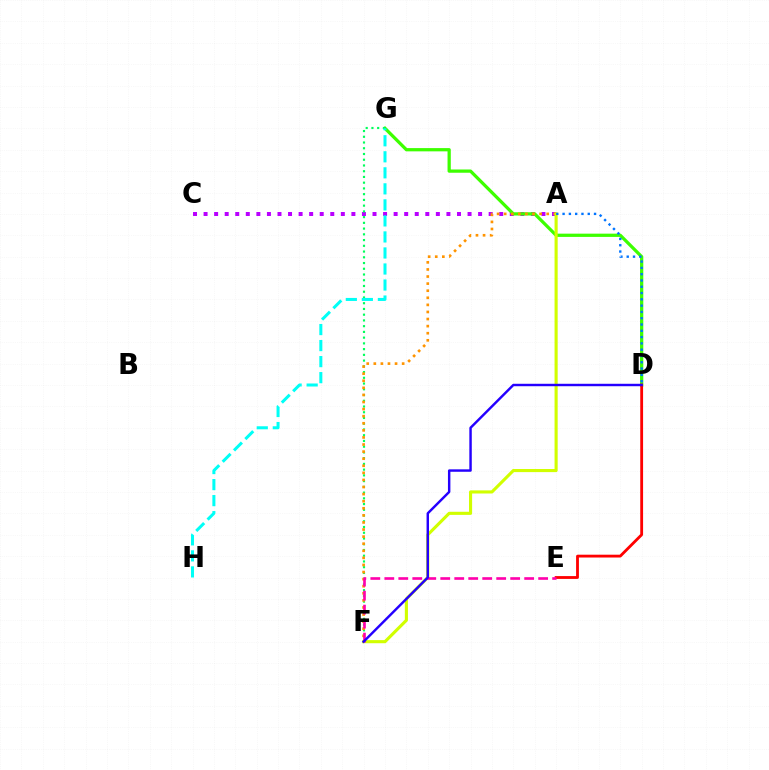{('A', 'C'): [{'color': '#b900ff', 'line_style': 'dotted', 'thickness': 2.87}], ('D', 'G'): [{'color': '#3dff00', 'line_style': 'solid', 'thickness': 2.34}], ('F', 'G'): [{'color': '#00ff5c', 'line_style': 'dotted', 'thickness': 1.56}], ('A', 'F'): [{'color': '#ff9400', 'line_style': 'dotted', 'thickness': 1.92}, {'color': '#d1ff00', 'line_style': 'solid', 'thickness': 2.24}], ('D', 'E'): [{'color': '#ff0000', 'line_style': 'solid', 'thickness': 2.03}], ('E', 'F'): [{'color': '#ff00ac', 'line_style': 'dashed', 'thickness': 1.9}], ('G', 'H'): [{'color': '#00fff6', 'line_style': 'dashed', 'thickness': 2.18}], ('D', 'F'): [{'color': '#2500ff', 'line_style': 'solid', 'thickness': 1.76}], ('A', 'D'): [{'color': '#0074ff', 'line_style': 'dotted', 'thickness': 1.71}]}